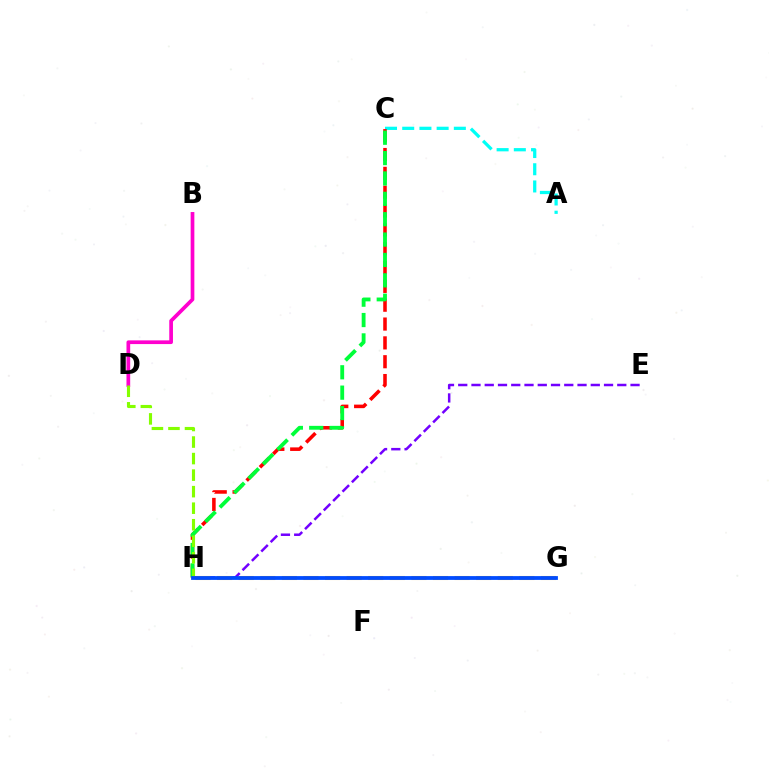{('B', 'D'): [{'color': '#ff00cf', 'line_style': 'solid', 'thickness': 2.67}], ('A', 'C'): [{'color': '#00fff6', 'line_style': 'dashed', 'thickness': 2.34}], ('C', 'H'): [{'color': '#ff0000', 'line_style': 'dashed', 'thickness': 2.56}, {'color': '#00ff39', 'line_style': 'dashed', 'thickness': 2.77}], ('E', 'H'): [{'color': '#7200ff', 'line_style': 'dashed', 'thickness': 1.8}], ('D', 'H'): [{'color': '#84ff00', 'line_style': 'dashed', 'thickness': 2.25}], ('G', 'H'): [{'color': '#ffbd00', 'line_style': 'dashed', 'thickness': 2.93}, {'color': '#004bff', 'line_style': 'solid', 'thickness': 2.73}]}